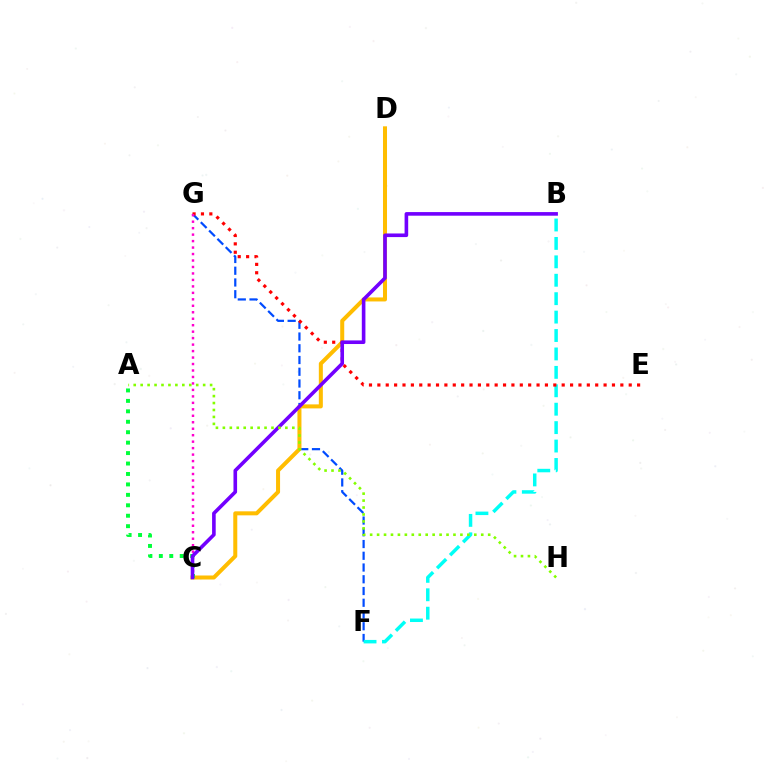{('F', 'G'): [{'color': '#004bff', 'line_style': 'dashed', 'thickness': 1.6}], ('B', 'F'): [{'color': '#00fff6', 'line_style': 'dashed', 'thickness': 2.5}], ('C', 'D'): [{'color': '#ffbd00', 'line_style': 'solid', 'thickness': 2.89}], ('E', 'G'): [{'color': '#ff0000', 'line_style': 'dotted', 'thickness': 2.28}], ('A', 'C'): [{'color': '#00ff39', 'line_style': 'dotted', 'thickness': 2.84}], ('C', 'G'): [{'color': '#ff00cf', 'line_style': 'dotted', 'thickness': 1.76}], ('B', 'C'): [{'color': '#7200ff', 'line_style': 'solid', 'thickness': 2.6}], ('A', 'H'): [{'color': '#84ff00', 'line_style': 'dotted', 'thickness': 1.89}]}